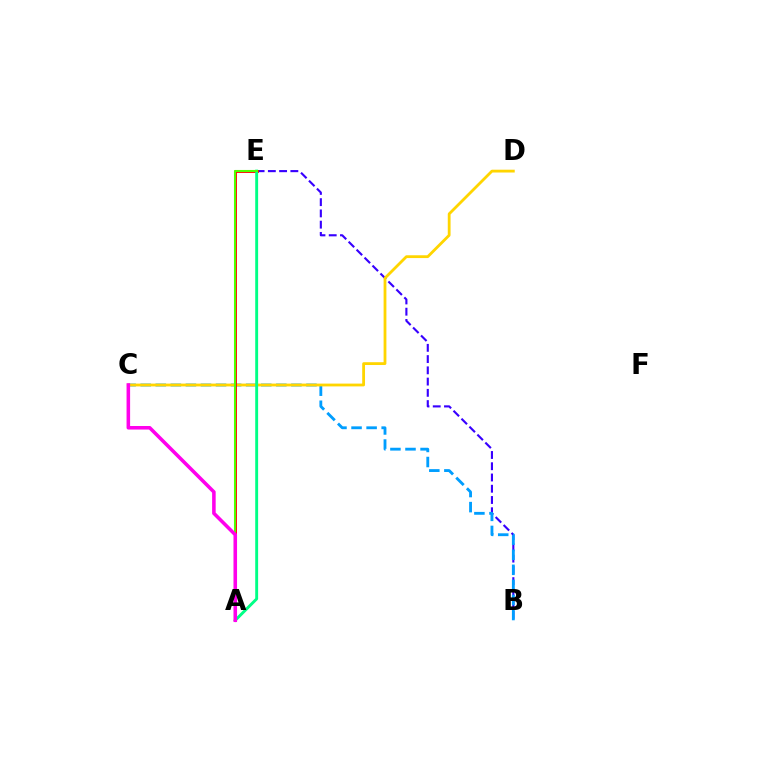{('B', 'E'): [{'color': '#3700ff', 'line_style': 'dashed', 'thickness': 1.53}], ('B', 'C'): [{'color': '#009eff', 'line_style': 'dashed', 'thickness': 2.05}], ('C', 'D'): [{'color': '#ffd500', 'line_style': 'solid', 'thickness': 2.02}], ('A', 'E'): [{'color': '#ff0000', 'line_style': 'solid', 'thickness': 2.06}, {'color': '#00ff86', 'line_style': 'solid', 'thickness': 2.09}, {'color': '#4fff00', 'line_style': 'solid', 'thickness': 1.5}], ('A', 'C'): [{'color': '#ff00ed', 'line_style': 'solid', 'thickness': 2.56}]}